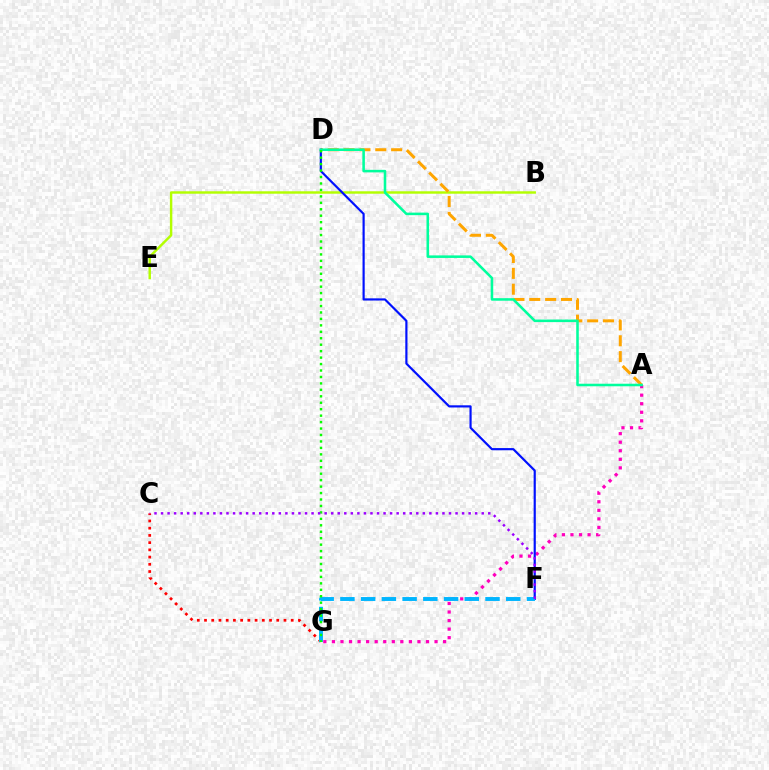{('B', 'E'): [{'color': '#b3ff00', 'line_style': 'solid', 'thickness': 1.76}], ('A', 'D'): [{'color': '#ffa500', 'line_style': 'dashed', 'thickness': 2.15}, {'color': '#00ff9d', 'line_style': 'solid', 'thickness': 1.84}], ('A', 'G'): [{'color': '#ff00bd', 'line_style': 'dotted', 'thickness': 2.32}], ('D', 'F'): [{'color': '#0010ff', 'line_style': 'solid', 'thickness': 1.57}], ('C', 'G'): [{'color': '#ff0000', 'line_style': 'dotted', 'thickness': 1.96}], ('F', 'G'): [{'color': '#00b5ff', 'line_style': 'dashed', 'thickness': 2.82}], ('D', 'G'): [{'color': '#08ff00', 'line_style': 'dotted', 'thickness': 1.75}], ('C', 'F'): [{'color': '#9b00ff', 'line_style': 'dotted', 'thickness': 1.78}]}